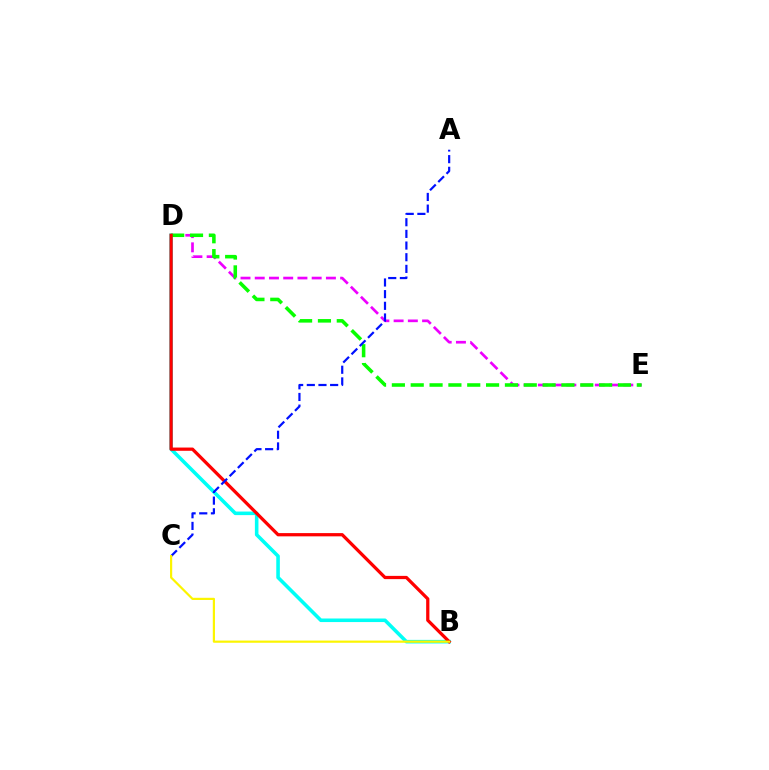{('D', 'E'): [{'color': '#ee00ff', 'line_style': 'dashed', 'thickness': 1.93}, {'color': '#08ff00', 'line_style': 'dashed', 'thickness': 2.56}], ('B', 'D'): [{'color': '#00fff6', 'line_style': 'solid', 'thickness': 2.57}, {'color': '#ff0000', 'line_style': 'solid', 'thickness': 2.33}], ('A', 'C'): [{'color': '#0010ff', 'line_style': 'dashed', 'thickness': 1.58}], ('B', 'C'): [{'color': '#fcf500', 'line_style': 'solid', 'thickness': 1.58}]}